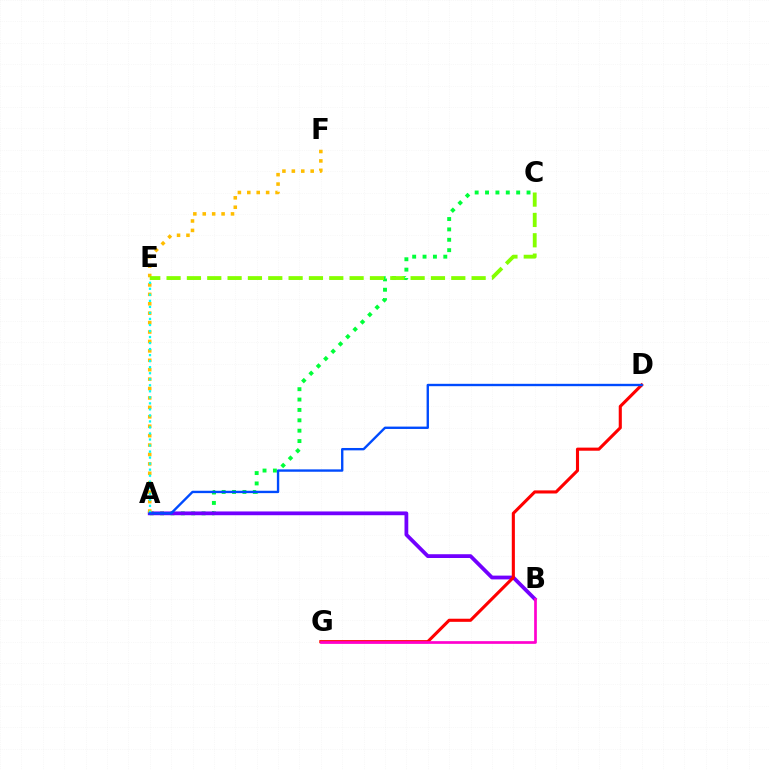{('A', 'C'): [{'color': '#00ff39', 'line_style': 'dotted', 'thickness': 2.82}], ('A', 'B'): [{'color': '#7200ff', 'line_style': 'solid', 'thickness': 2.72}], ('A', 'F'): [{'color': '#ffbd00', 'line_style': 'dotted', 'thickness': 2.56}], ('C', 'E'): [{'color': '#84ff00', 'line_style': 'dashed', 'thickness': 2.76}], ('D', 'G'): [{'color': '#ff0000', 'line_style': 'solid', 'thickness': 2.23}], ('A', 'E'): [{'color': '#00fff6', 'line_style': 'dotted', 'thickness': 1.64}], ('A', 'D'): [{'color': '#004bff', 'line_style': 'solid', 'thickness': 1.71}], ('B', 'G'): [{'color': '#ff00cf', 'line_style': 'solid', 'thickness': 1.94}]}